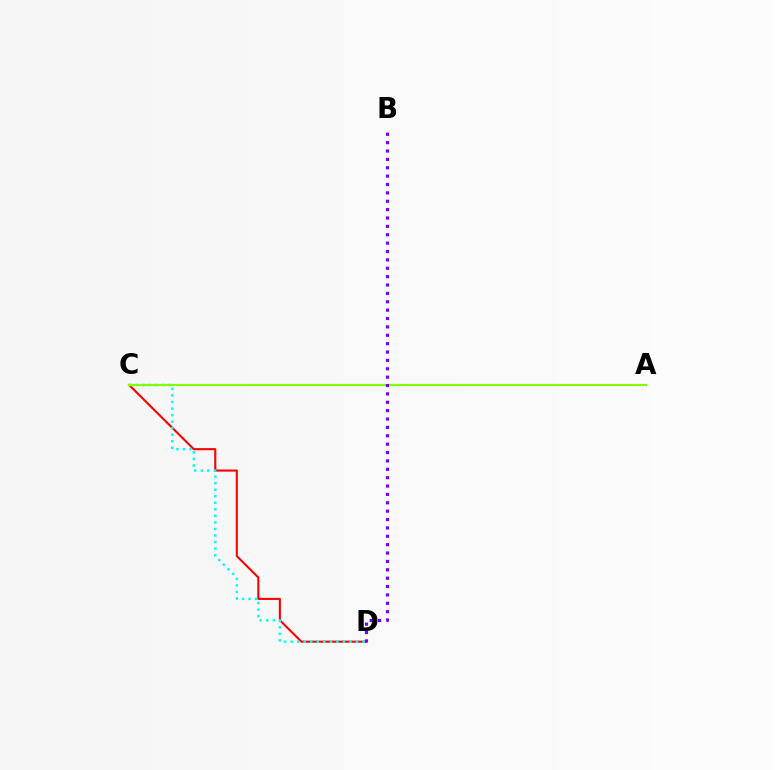{('C', 'D'): [{'color': '#ff0000', 'line_style': 'solid', 'thickness': 1.51}, {'color': '#00fff6', 'line_style': 'dotted', 'thickness': 1.78}], ('A', 'C'): [{'color': '#84ff00', 'line_style': 'solid', 'thickness': 1.55}], ('B', 'D'): [{'color': '#7200ff', 'line_style': 'dotted', 'thickness': 2.28}]}